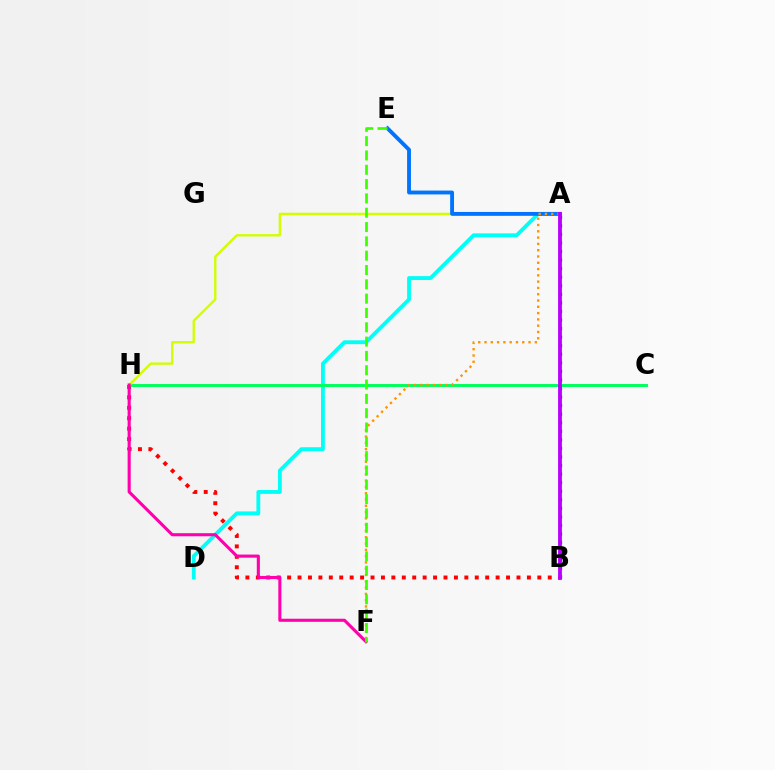{('B', 'H'): [{'color': '#ff0000', 'line_style': 'dotted', 'thickness': 2.83}], ('A', 'D'): [{'color': '#00fff6', 'line_style': 'solid', 'thickness': 2.76}], ('C', 'H'): [{'color': '#00ff5c', 'line_style': 'solid', 'thickness': 2.12}], ('A', 'B'): [{'color': '#2500ff', 'line_style': 'dotted', 'thickness': 2.33}, {'color': '#b900ff', 'line_style': 'solid', 'thickness': 2.75}], ('A', 'H'): [{'color': '#d1ff00', 'line_style': 'solid', 'thickness': 1.7}], ('A', 'E'): [{'color': '#0074ff', 'line_style': 'solid', 'thickness': 2.79}], ('A', 'F'): [{'color': '#ff9400', 'line_style': 'dotted', 'thickness': 1.71}], ('F', 'H'): [{'color': '#ff00ac', 'line_style': 'solid', 'thickness': 2.22}], ('E', 'F'): [{'color': '#3dff00', 'line_style': 'dashed', 'thickness': 1.95}]}